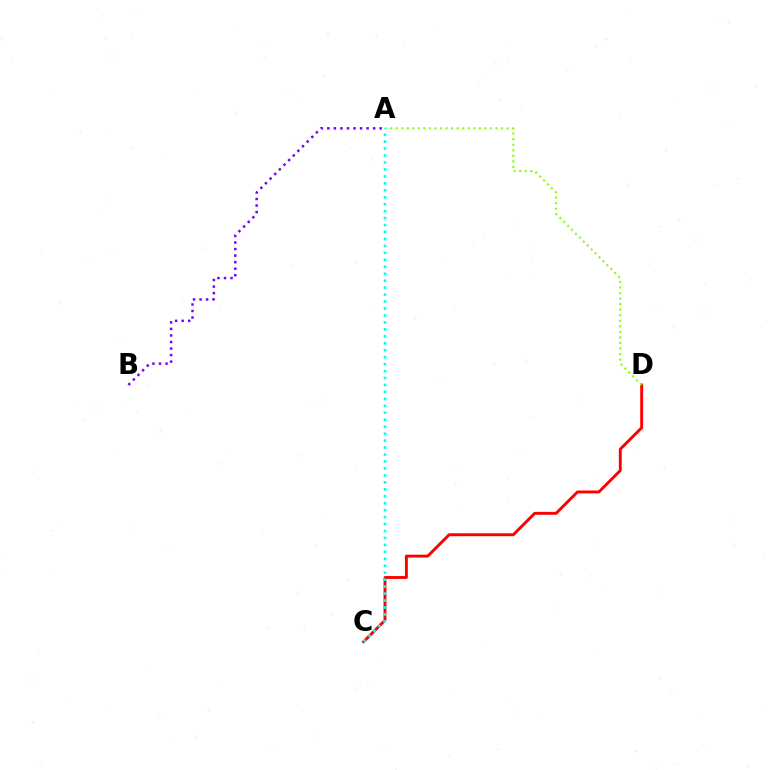{('C', 'D'): [{'color': '#ff0000', 'line_style': 'solid', 'thickness': 2.09}], ('A', 'B'): [{'color': '#7200ff', 'line_style': 'dotted', 'thickness': 1.78}], ('A', 'D'): [{'color': '#84ff00', 'line_style': 'dotted', 'thickness': 1.51}], ('A', 'C'): [{'color': '#00fff6', 'line_style': 'dotted', 'thickness': 1.89}]}